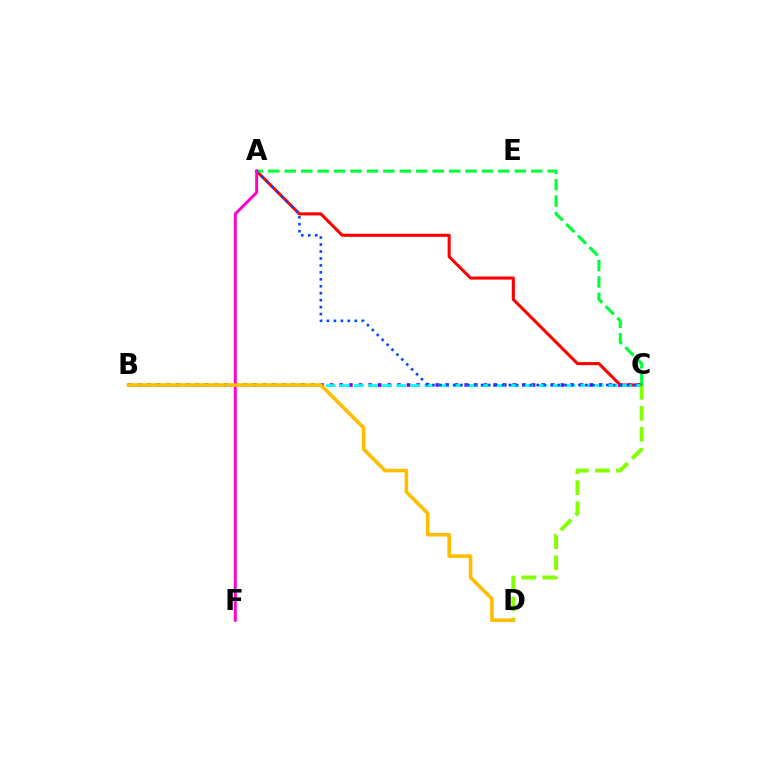{('B', 'C'): [{'color': '#7200ff', 'line_style': 'dotted', 'thickness': 2.61}, {'color': '#00fff6', 'line_style': 'dashed', 'thickness': 1.91}], ('A', 'C'): [{'color': '#ff0000', 'line_style': 'solid', 'thickness': 2.21}, {'color': '#00ff39', 'line_style': 'dashed', 'thickness': 2.23}, {'color': '#004bff', 'line_style': 'dotted', 'thickness': 1.89}], ('C', 'D'): [{'color': '#84ff00', 'line_style': 'dashed', 'thickness': 2.85}], ('A', 'F'): [{'color': '#ff00cf', 'line_style': 'solid', 'thickness': 2.12}], ('B', 'D'): [{'color': '#ffbd00', 'line_style': 'solid', 'thickness': 2.59}]}